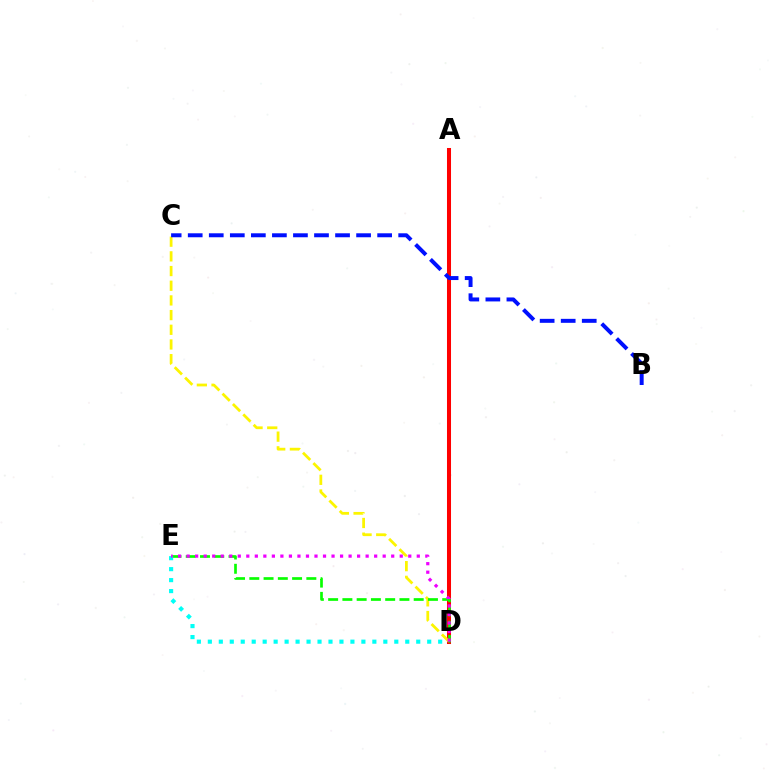{('A', 'D'): [{'color': '#ff0000', 'line_style': 'solid', 'thickness': 2.9}], ('C', 'D'): [{'color': '#fcf500', 'line_style': 'dashed', 'thickness': 1.99}], ('D', 'E'): [{'color': '#08ff00', 'line_style': 'dashed', 'thickness': 1.94}, {'color': '#00fff6', 'line_style': 'dotted', 'thickness': 2.98}, {'color': '#ee00ff', 'line_style': 'dotted', 'thickness': 2.32}], ('B', 'C'): [{'color': '#0010ff', 'line_style': 'dashed', 'thickness': 2.86}]}